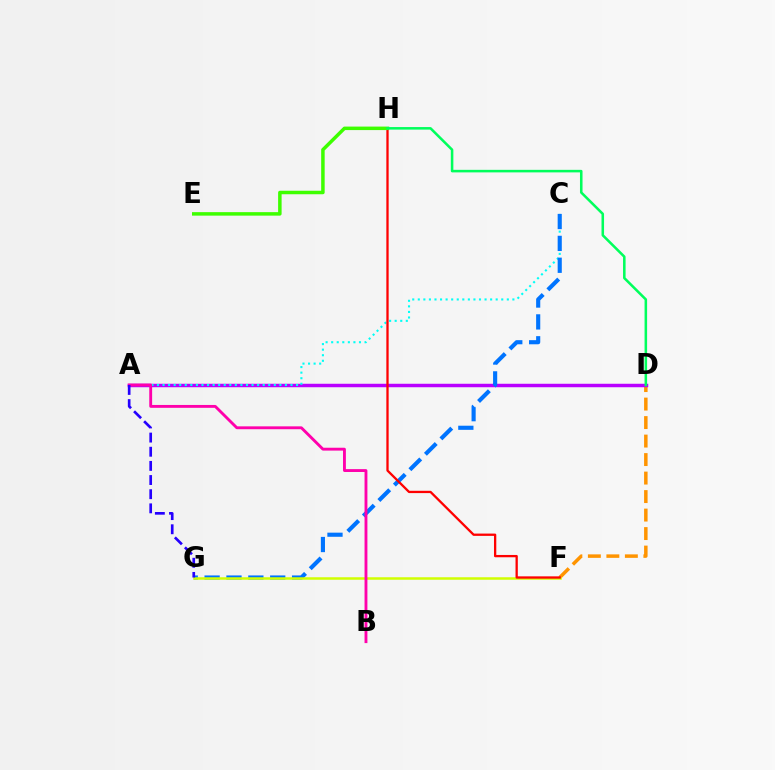{('D', 'F'): [{'color': '#ff9400', 'line_style': 'dashed', 'thickness': 2.51}], ('A', 'D'): [{'color': '#b900ff', 'line_style': 'solid', 'thickness': 2.5}], ('A', 'C'): [{'color': '#00fff6', 'line_style': 'dotted', 'thickness': 1.51}], ('C', 'G'): [{'color': '#0074ff', 'line_style': 'dashed', 'thickness': 2.97}], ('F', 'G'): [{'color': '#d1ff00', 'line_style': 'solid', 'thickness': 1.8}], ('A', 'B'): [{'color': '#ff00ac', 'line_style': 'solid', 'thickness': 2.06}], ('F', 'H'): [{'color': '#ff0000', 'line_style': 'solid', 'thickness': 1.66}], ('E', 'H'): [{'color': '#3dff00', 'line_style': 'solid', 'thickness': 2.51}], ('D', 'H'): [{'color': '#00ff5c', 'line_style': 'solid', 'thickness': 1.83}], ('A', 'G'): [{'color': '#2500ff', 'line_style': 'dashed', 'thickness': 1.92}]}